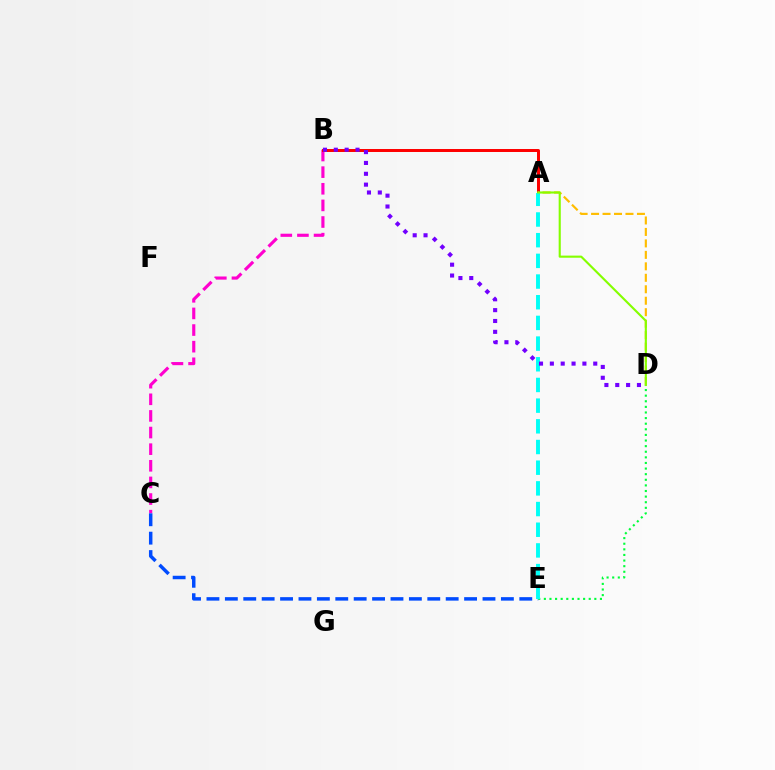{('D', 'E'): [{'color': '#00ff39', 'line_style': 'dotted', 'thickness': 1.52}], ('B', 'C'): [{'color': '#ff00cf', 'line_style': 'dashed', 'thickness': 2.26}], ('C', 'E'): [{'color': '#004bff', 'line_style': 'dashed', 'thickness': 2.5}], ('A', 'B'): [{'color': '#ff0000', 'line_style': 'solid', 'thickness': 2.14}], ('A', 'D'): [{'color': '#ffbd00', 'line_style': 'dashed', 'thickness': 1.56}, {'color': '#84ff00', 'line_style': 'solid', 'thickness': 1.53}], ('A', 'E'): [{'color': '#00fff6', 'line_style': 'dashed', 'thickness': 2.81}], ('B', 'D'): [{'color': '#7200ff', 'line_style': 'dotted', 'thickness': 2.95}]}